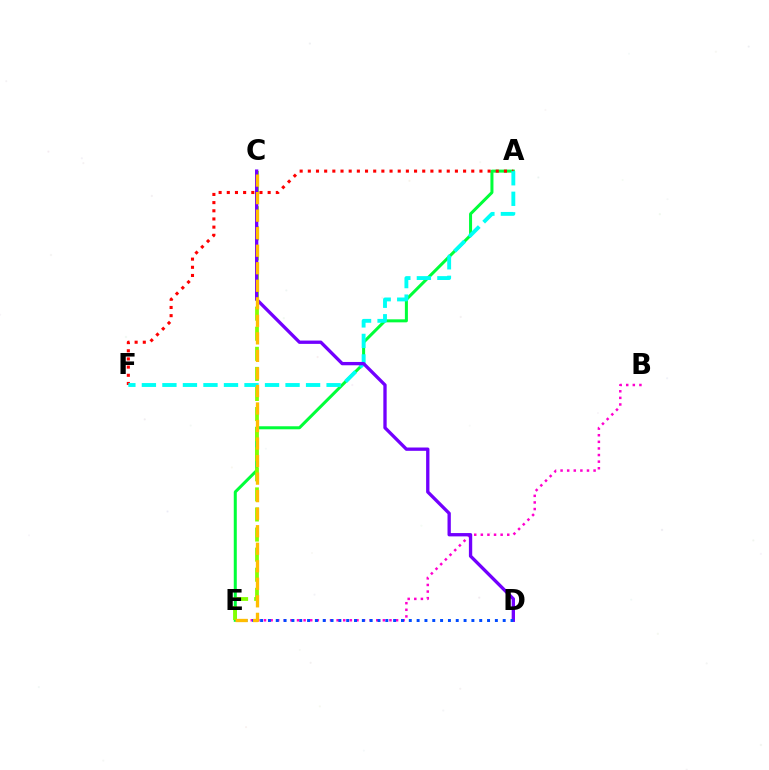{('B', 'E'): [{'color': '#ff00cf', 'line_style': 'dotted', 'thickness': 1.79}], ('A', 'E'): [{'color': '#00ff39', 'line_style': 'solid', 'thickness': 2.18}], ('A', 'F'): [{'color': '#ff0000', 'line_style': 'dotted', 'thickness': 2.22}, {'color': '#00fff6', 'line_style': 'dashed', 'thickness': 2.79}], ('C', 'E'): [{'color': '#84ff00', 'line_style': 'dashed', 'thickness': 2.73}, {'color': '#ffbd00', 'line_style': 'dashed', 'thickness': 2.38}], ('C', 'D'): [{'color': '#7200ff', 'line_style': 'solid', 'thickness': 2.39}], ('D', 'E'): [{'color': '#004bff', 'line_style': 'dotted', 'thickness': 2.13}]}